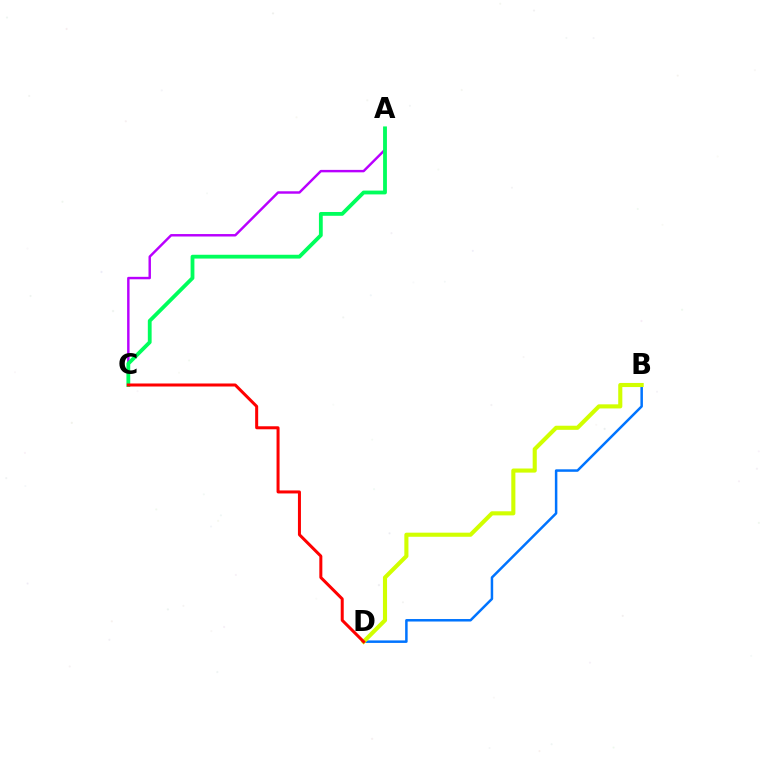{('A', 'C'): [{'color': '#b900ff', 'line_style': 'solid', 'thickness': 1.76}, {'color': '#00ff5c', 'line_style': 'solid', 'thickness': 2.74}], ('B', 'D'): [{'color': '#0074ff', 'line_style': 'solid', 'thickness': 1.8}, {'color': '#d1ff00', 'line_style': 'solid', 'thickness': 2.95}], ('C', 'D'): [{'color': '#ff0000', 'line_style': 'solid', 'thickness': 2.17}]}